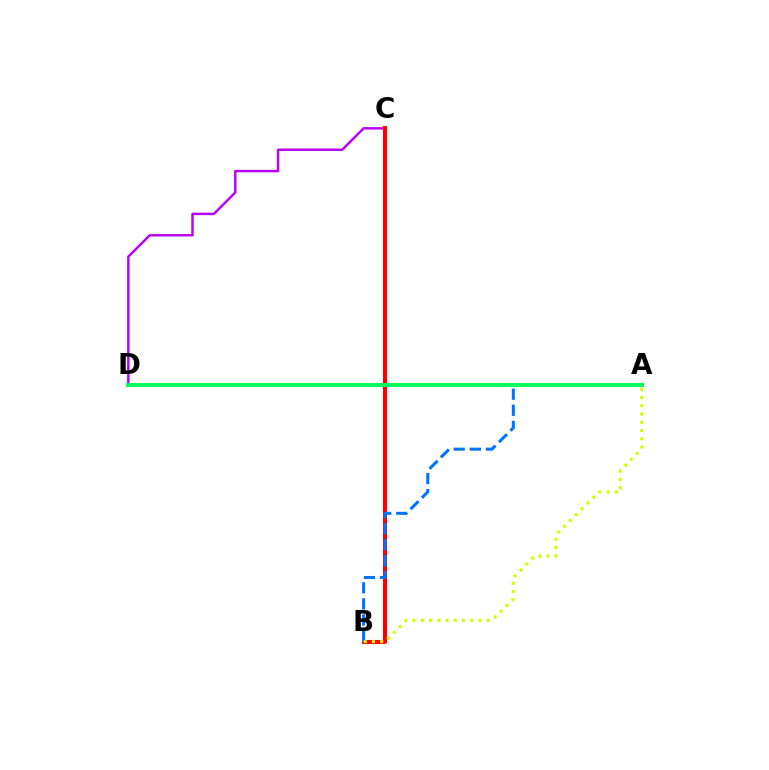{('C', 'D'): [{'color': '#b900ff', 'line_style': 'solid', 'thickness': 1.77}], ('B', 'C'): [{'color': '#ff0000', 'line_style': 'solid', 'thickness': 2.93}], ('A', 'B'): [{'color': '#0074ff', 'line_style': 'dashed', 'thickness': 2.19}, {'color': '#d1ff00', 'line_style': 'dotted', 'thickness': 2.24}], ('A', 'D'): [{'color': '#00ff5c', 'line_style': 'solid', 'thickness': 2.85}]}